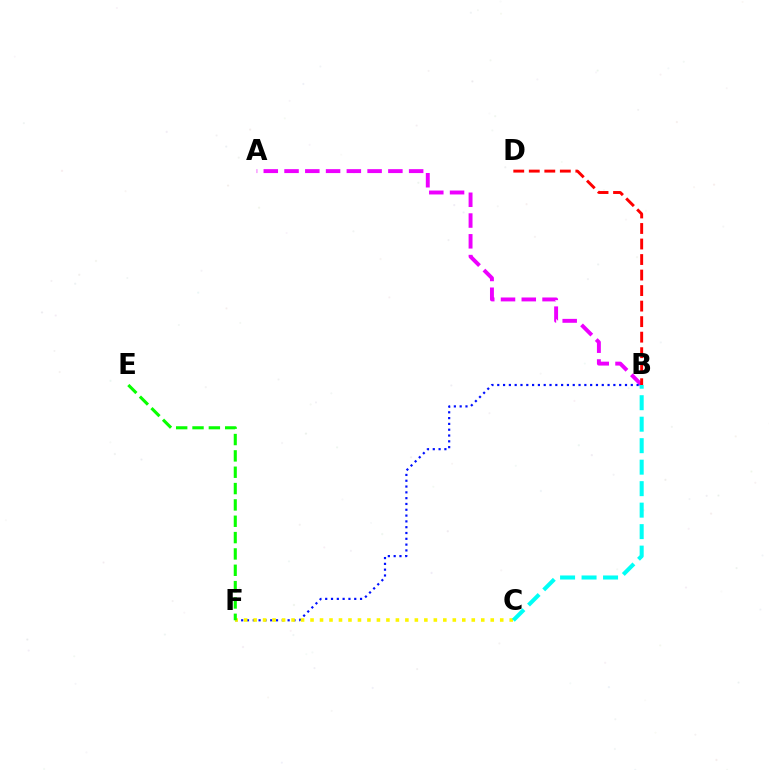{('A', 'B'): [{'color': '#ee00ff', 'line_style': 'dashed', 'thickness': 2.82}], ('B', 'F'): [{'color': '#0010ff', 'line_style': 'dotted', 'thickness': 1.58}], ('C', 'F'): [{'color': '#fcf500', 'line_style': 'dotted', 'thickness': 2.58}], ('E', 'F'): [{'color': '#08ff00', 'line_style': 'dashed', 'thickness': 2.22}], ('B', 'D'): [{'color': '#ff0000', 'line_style': 'dashed', 'thickness': 2.11}], ('B', 'C'): [{'color': '#00fff6', 'line_style': 'dashed', 'thickness': 2.92}]}